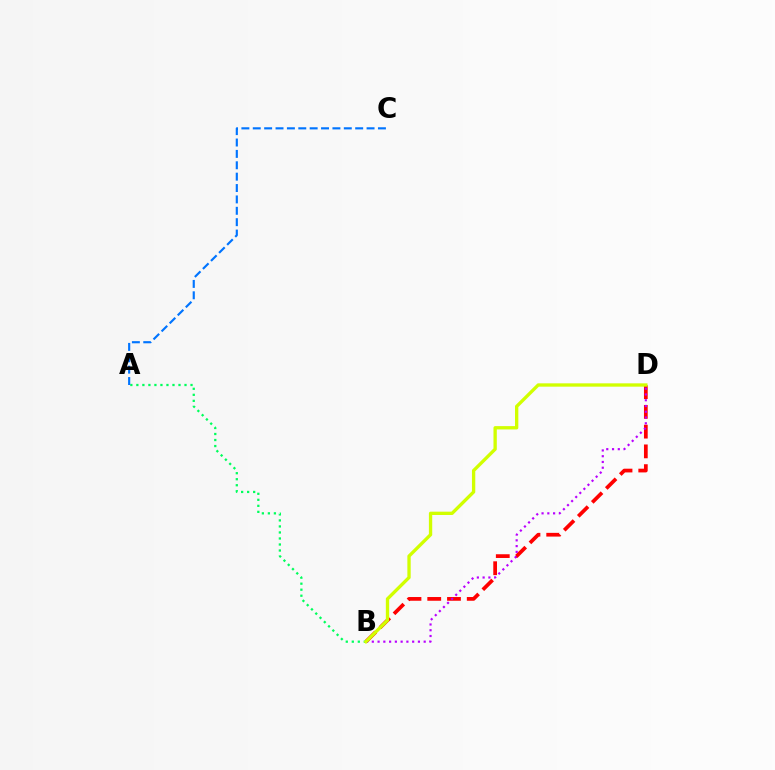{('B', 'D'): [{'color': '#ff0000', 'line_style': 'dashed', 'thickness': 2.68}, {'color': '#b900ff', 'line_style': 'dotted', 'thickness': 1.57}, {'color': '#d1ff00', 'line_style': 'solid', 'thickness': 2.39}], ('A', 'B'): [{'color': '#00ff5c', 'line_style': 'dotted', 'thickness': 1.64}], ('A', 'C'): [{'color': '#0074ff', 'line_style': 'dashed', 'thickness': 1.55}]}